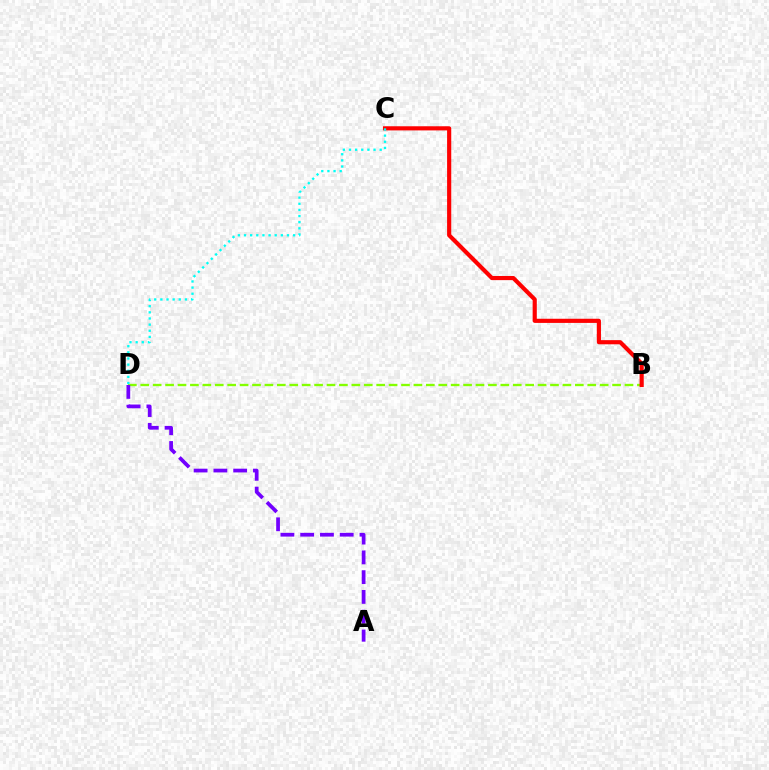{('B', 'D'): [{'color': '#84ff00', 'line_style': 'dashed', 'thickness': 1.69}], ('B', 'C'): [{'color': '#ff0000', 'line_style': 'solid', 'thickness': 2.98}], ('A', 'D'): [{'color': '#7200ff', 'line_style': 'dashed', 'thickness': 2.69}], ('C', 'D'): [{'color': '#00fff6', 'line_style': 'dotted', 'thickness': 1.67}]}